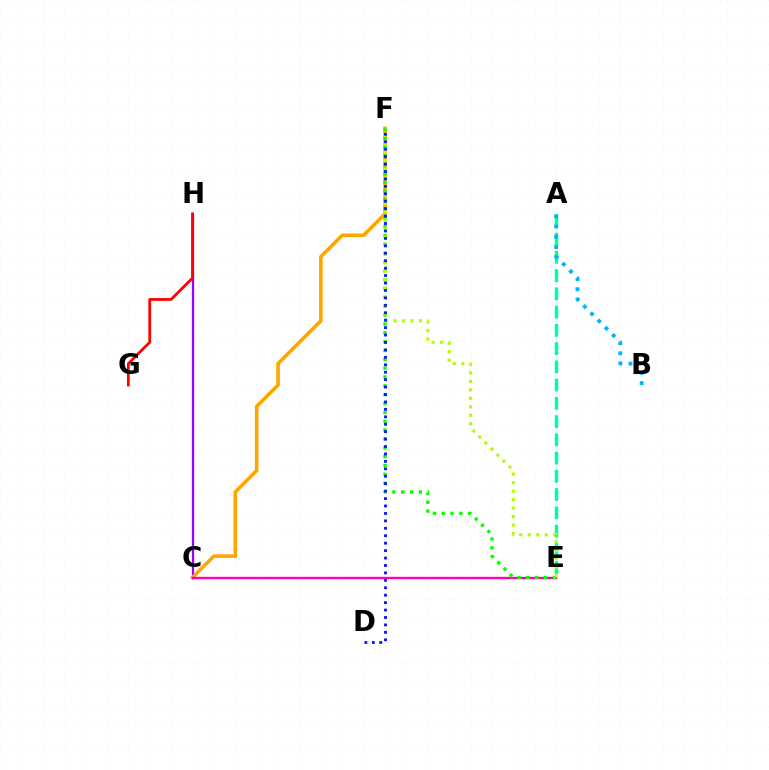{('C', 'H'): [{'color': '#9b00ff', 'line_style': 'solid', 'thickness': 1.62}], ('C', 'F'): [{'color': '#ffa500', 'line_style': 'solid', 'thickness': 2.58}], ('C', 'E'): [{'color': '#ff00bd', 'line_style': 'solid', 'thickness': 1.7}], ('G', 'H'): [{'color': '#ff0000', 'line_style': 'solid', 'thickness': 2.0}], ('A', 'E'): [{'color': '#00ff9d', 'line_style': 'dashed', 'thickness': 2.48}], ('E', 'F'): [{'color': '#08ff00', 'line_style': 'dotted', 'thickness': 2.4}, {'color': '#b3ff00', 'line_style': 'dotted', 'thickness': 2.31}], ('A', 'B'): [{'color': '#00b5ff', 'line_style': 'dotted', 'thickness': 2.78}], ('D', 'F'): [{'color': '#0010ff', 'line_style': 'dotted', 'thickness': 2.02}]}